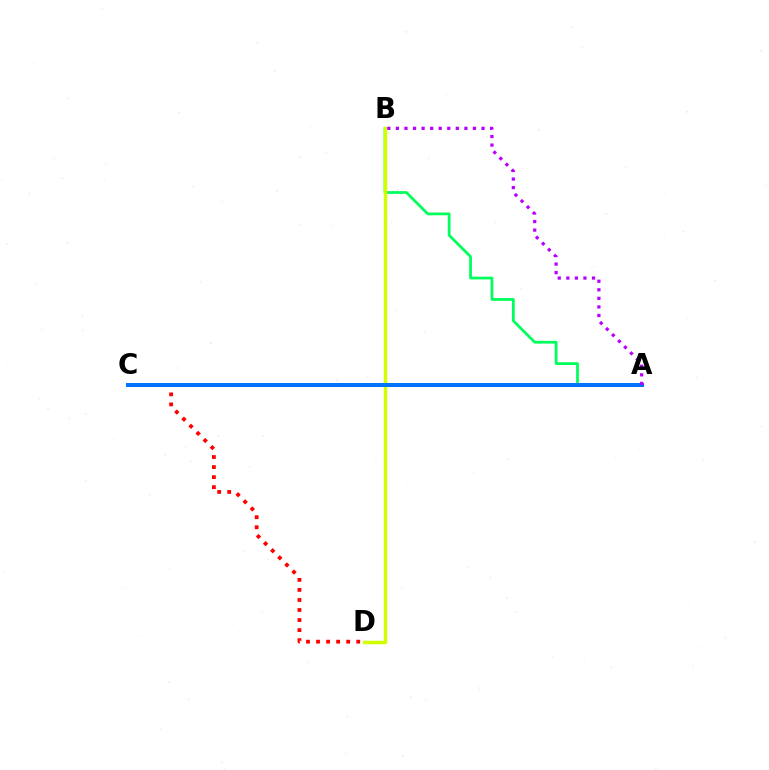{('C', 'D'): [{'color': '#ff0000', 'line_style': 'dotted', 'thickness': 2.73}], ('A', 'B'): [{'color': '#00ff5c', 'line_style': 'solid', 'thickness': 1.99}, {'color': '#b900ff', 'line_style': 'dotted', 'thickness': 2.33}], ('B', 'D'): [{'color': '#d1ff00', 'line_style': 'solid', 'thickness': 2.49}], ('A', 'C'): [{'color': '#0074ff', 'line_style': 'solid', 'thickness': 2.88}]}